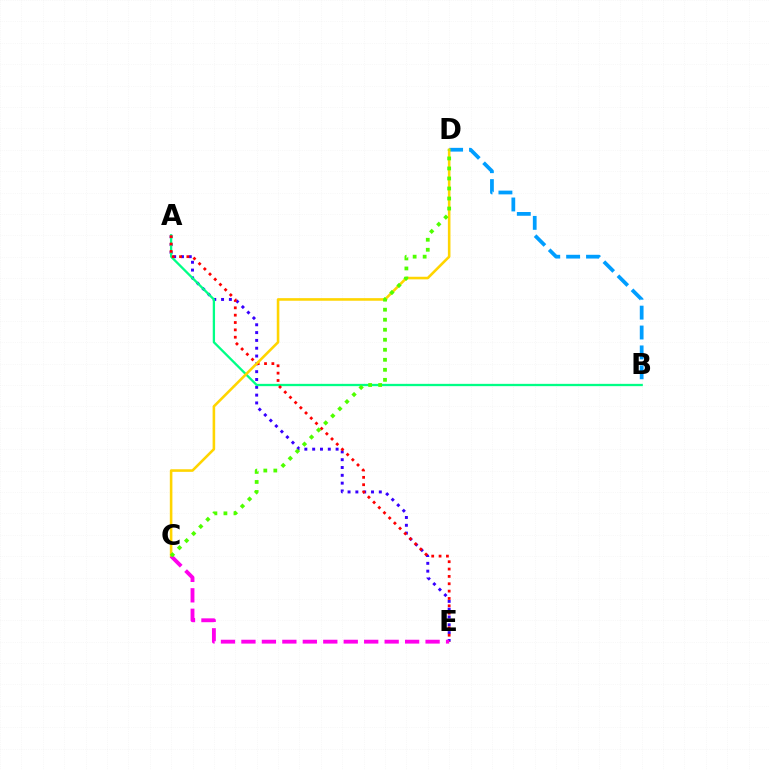{('A', 'E'): [{'color': '#3700ff', 'line_style': 'dotted', 'thickness': 2.12}, {'color': '#ff0000', 'line_style': 'dotted', 'thickness': 2.0}], ('A', 'B'): [{'color': '#00ff86', 'line_style': 'solid', 'thickness': 1.65}], ('B', 'D'): [{'color': '#009eff', 'line_style': 'dashed', 'thickness': 2.7}], ('C', 'D'): [{'color': '#ffd500', 'line_style': 'solid', 'thickness': 1.86}, {'color': '#4fff00', 'line_style': 'dotted', 'thickness': 2.72}], ('C', 'E'): [{'color': '#ff00ed', 'line_style': 'dashed', 'thickness': 2.78}]}